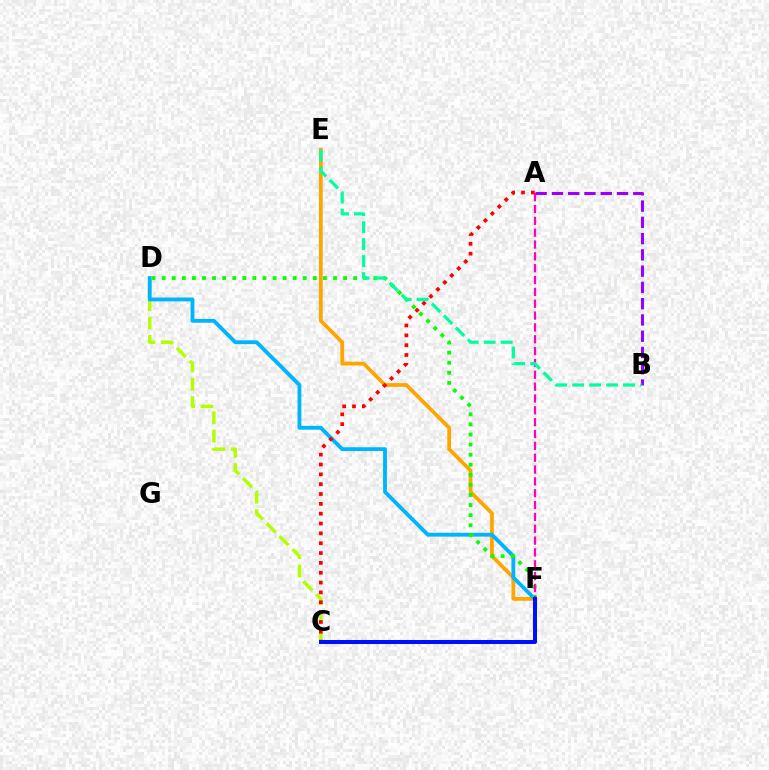{('A', 'B'): [{'color': '#9b00ff', 'line_style': 'dashed', 'thickness': 2.21}], ('E', 'F'): [{'color': '#ffa500', 'line_style': 'solid', 'thickness': 2.71}], ('C', 'D'): [{'color': '#b3ff00', 'line_style': 'dashed', 'thickness': 2.48}], ('D', 'F'): [{'color': '#00b5ff', 'line_style': 'solid', 'thickness': 2.77}, {'color': '#08ff00', 'line_style': 'dotted', 'thickness': 2.74}], ('A', 'F'): [{'color': '#ff00bd', 'line_style': 'dashed', 'thickness': 1.61}], ('A', 'C'): [{'color': '#ff0000', 'line_style': 'dotted', 'thickness': 2.67}], ('C', 'F'): [{'color': '#0010ff', 'line_style': 'solid', 'thickness': 2.88}], ('B', 'E'): [{'color': '#00ff9d', 'line_style': 'dashed', 'thickness': 2.3}]}